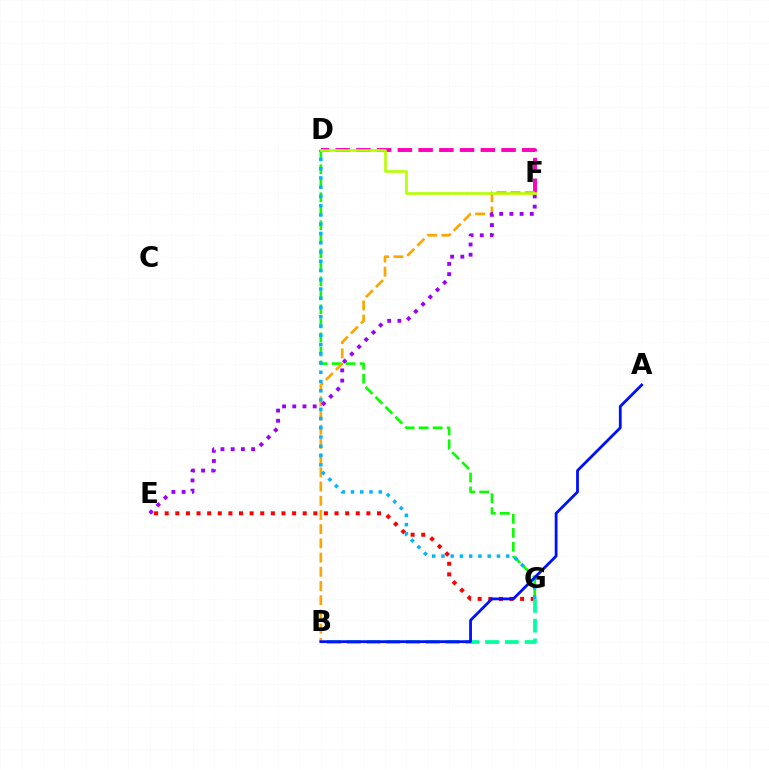{('E', 'G'): [{'color': '#ff0000', 'line_style': 'dotted', 'thickness': 2.88}], ('D', 'F'): [{'color': '#ff00bd', 'line_style': 'dashed', 'thickness': 2.82}, {'color': '#b3ff00', 'line_style': 'solid', 'thickness': 1.9}], ('D', 'G'): [{'color': '#08ff00', 'line_style': 'dashed', 'thickness': 1.9}, {'color': '#00b5ff', 'line_style': 'dotted', 'thickness': 2.51}], ('B', 'F'): [{'color': '#ffa500', 'line_style': 'dashed', 'thickness': 1.93}], ('E', 'F'): [{'color': '#9b00ff', 'line_style': 'dotted', 'thickness': 2.77}], ('B', 'G'): [{'color': '#00ff9d', 'line_style': 'dashed', 'thickness': 2.68}], ('A', 'B'): [{'color': '#0010ff', 'line_style': 'solid', 'thickness': 2.01}]}